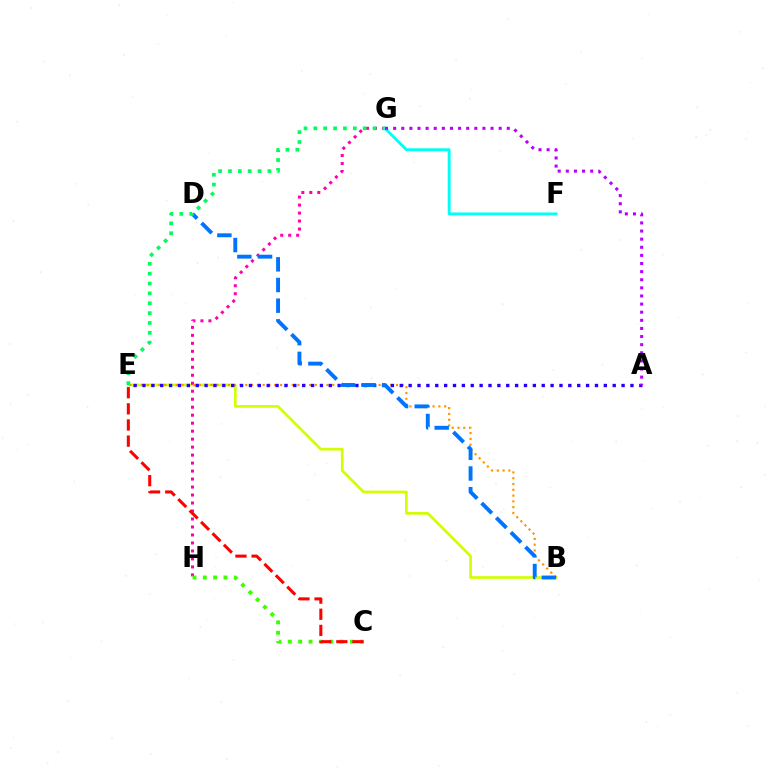{('B', 'E'): [{'color': '#d1ff00', 'line_style': 'solid', 'thickness': 1.93}, {'color': '#ff9400', 'line_style': 'dotted', 'thickness': 1.57}], ('G', 'H'): [{'color': '#ff00ac', 'line_style': 'dotted', 'thickness': 2.17}], ('C', 'H'): [{'color': '#3dff00', 'line_style': 'dotted', 'thickness': 2.81}], ('C', 'E'): [{'color': '#ff0000', 'line_style': 'dashed', 'thickness': 2.19}], ('A', 'E'): [{'color': '#2500ff', 'line_style': 'dotted', 'thickness': 2.41}], ('B', 'D'): [{'color': '#0074ff', 'line_style': 'dashed', 'thickness': 2.81}], ('E', 'G'): [{'color': '#00ff5c', 'line_style': 'dotted', 'thickness': 2.68}], ('F', 'G'): [{'color': '#00fff6', 'line_style': 'solid', 'thickness': 2.07}], ('A', 'G'): [{'color': '#b900ff', 'line_style': 'dotted', 'thickness': 2.21}]}